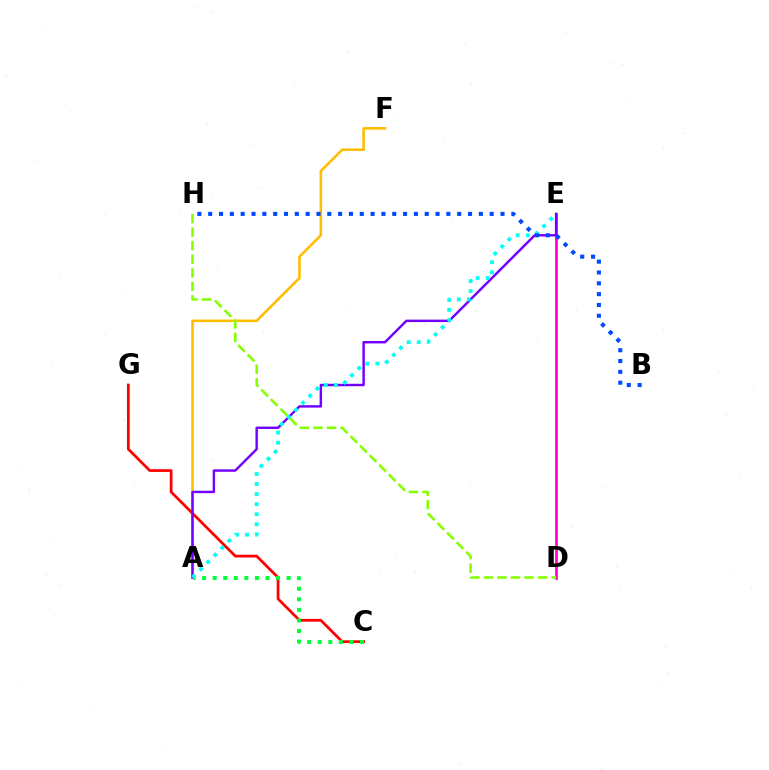{('A', 'F'): [{'color': '#ffbd00', 'line_style': 'solid', 'thickness': 1.85}], ('D', 'E'): [{'color': '#ff00cf', 'line_style': 'solid', 'thickness': 1.95}], ('C', 'G'): [{'color': '#ff0000', 'line_style': 'solid', 'thickness': 1.98}], ('A', 'E'): [{'color': '#7200ff', 'line_style': 'solid', 'thickness': 1.75}, {'color': '#00fff6', 'line_style': 'dotted', 'thickness': 2.73}], ('A', 'C'): [{'color': '#00ff39', 'line_style': 'dotted', 'thickness': 2.87}], ('D', 'H'): [{'color': '#84ff00', 'line_style': 'dashed', 'thickness': 1.84}], ('B', 'H'): [{'color': '#004bff', 'line_style': 'dotted', 'thickness': 2.94}]}